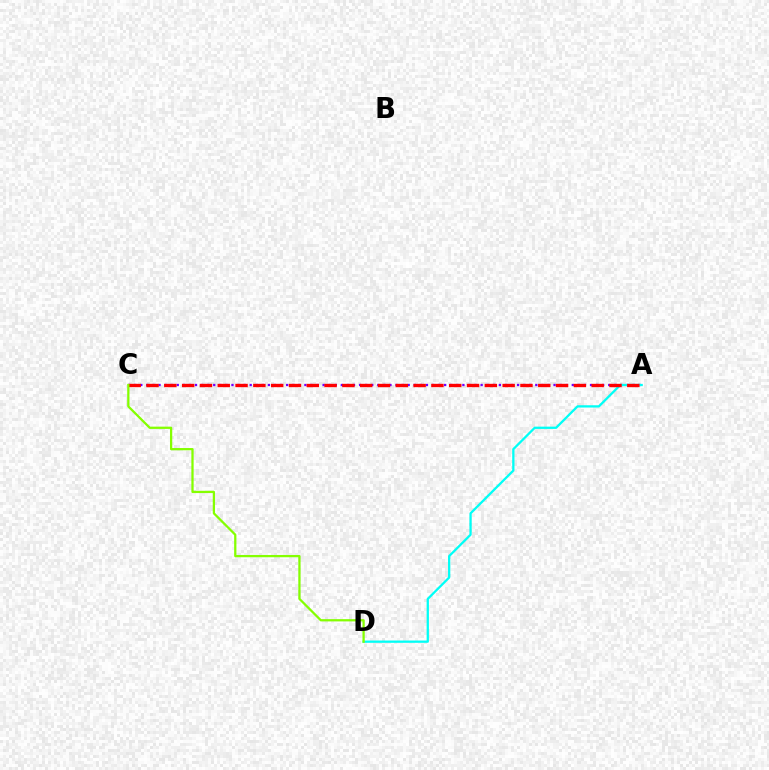{('A', 'C'): [{'color': '#7200ff', 'line_style': 'dotted', 'thickness': 1.65}, {'color': '#ff0000', 'line_style': 'dashed', 'thickness': 2.42}], ('A', 'D'): [{'color': '#00fff6', 'line_style': 'solid', 'thickness': 1.64}], ('C', 'D'): [{'color': '#84ff00', 'line_style': 'solid', 'thickness': 1.63}]}